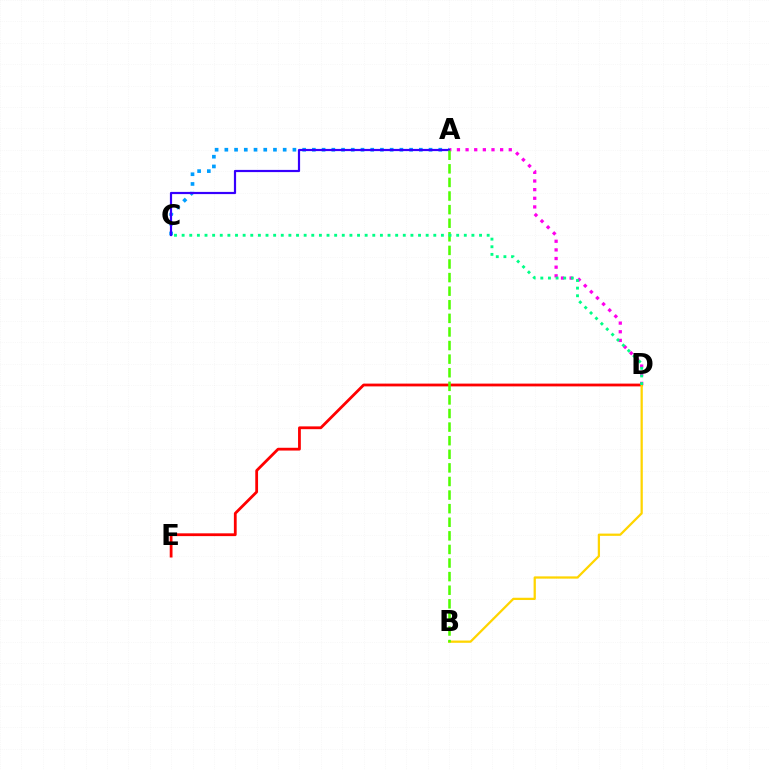{('A', 'D'): [{'color': '#ff00ed', 'line_style': 'dotted', 'thickness': 2.35}], ('D', 'E'): [{'color': '#ff0000', 'line_style': 'solid', 'thickness': 2.01}], ('B', 'D'): [{'color': '#ffd500', 'line_style': 'solid', 'thickness': 1.63}], ('A', 'C'): [{'color': '#009eff', 'line_style': 'dotted', 'thickness': 2.64}, {'color': '#3700ff', 'line_style': 'solid', 'thickness': 1.58}], ('A', 'B'): [{'color': '#4fff00', 'line_style': 'dashed', 'thickness': 1.85}], ('C', 'D'): [{'color': '#00ff86', 'line_style': 'dotted', 'thickness': 2.07}]}